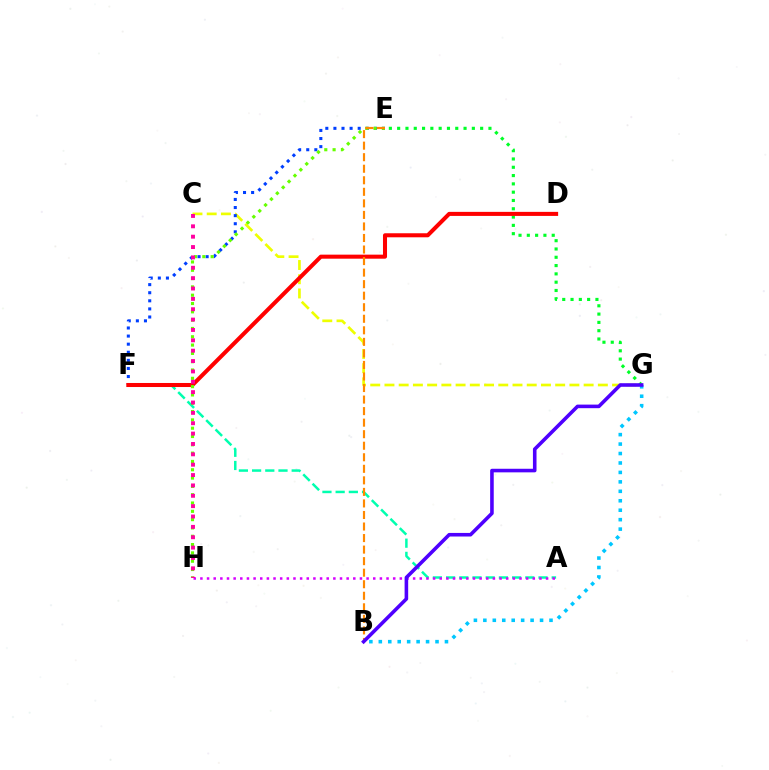{('E', 'G'): [{'color': '#00ff27', 'line_style': 'dotted', 'thickness': 2.25}], ('C', 'G'): [{'color': '#eeff00', 'line_style': 'dashed', 'thickness': 1.93}], ('E', 'F'): [{'color': '#003fff', 'line_style': 'dotted', 'thickness': 2.2}], ('A', 'F'): [{'color': '#00ffaf', 'line_style': 'dashed', 'thickness': 1.79}], ('D', 'F'): [{'color': '#ff0000', 'line_style': 'solid', 'thickness': 2.91}], ('E', 'H'): [{'color': '#66ff00', 'line_style': 'dotted', 'thickness': 2.26}], ('A', 'H'): [{'color': '#d600ff', 'line_style': 'dotted', 'thickness': 1.81}], ('B', 'E'): [{'color': '#ff8800', 'line_style': 'dashed', 'thickness': 1.57}], ('C', 'H'): [{'color': '#ff00a0', 'line_style': 'dotted', 'thickness': 2.82}], ('B', 'G'): [{'color': '#00c7ff', 'line_style': 'dotted', 'thickness': 2.57}, {'color': '#4f00ff', 'line_style': 'solid', 'thickness': 2.58}]}